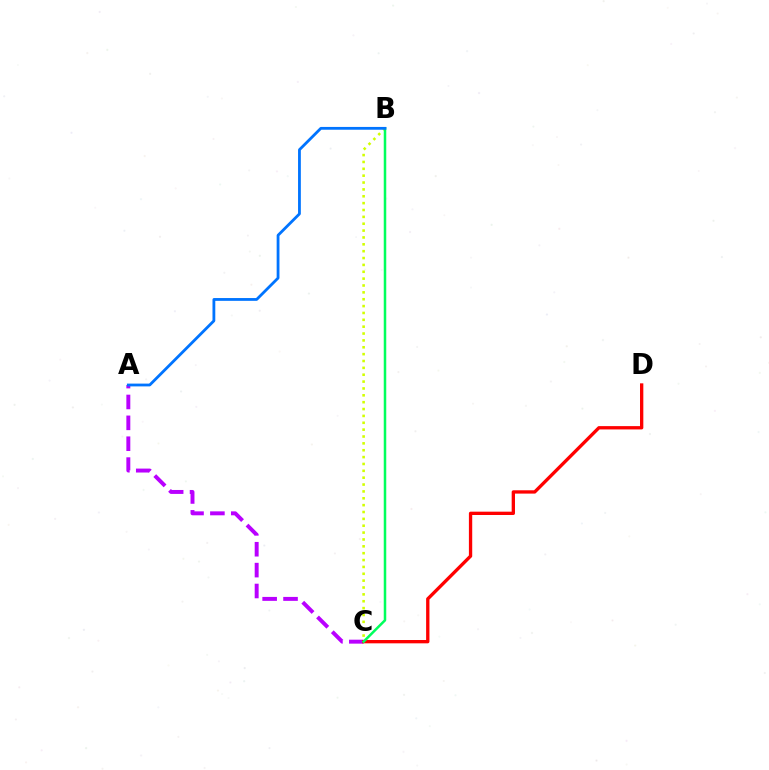{('A', 'C'): [{'color': '#b900ff', 'line_style': 'dashed', 'thickness': 2.84}], ('B', 'C'): [{'color': '#d1ff00', 'line_style': 'dotted', 'thickness': 1.86}, {'color': '#00ff5c', 'line_style': 'solid', 'thickness': 1.81}], ('C', 'D'): [{'color': '#ff0000', 'line_style': 'solid', 'thickness': 2.39}], ('A', 'B'): [{'color': '#0074ff', 'line_style': 'solid', 'thickness': 2.01}]}